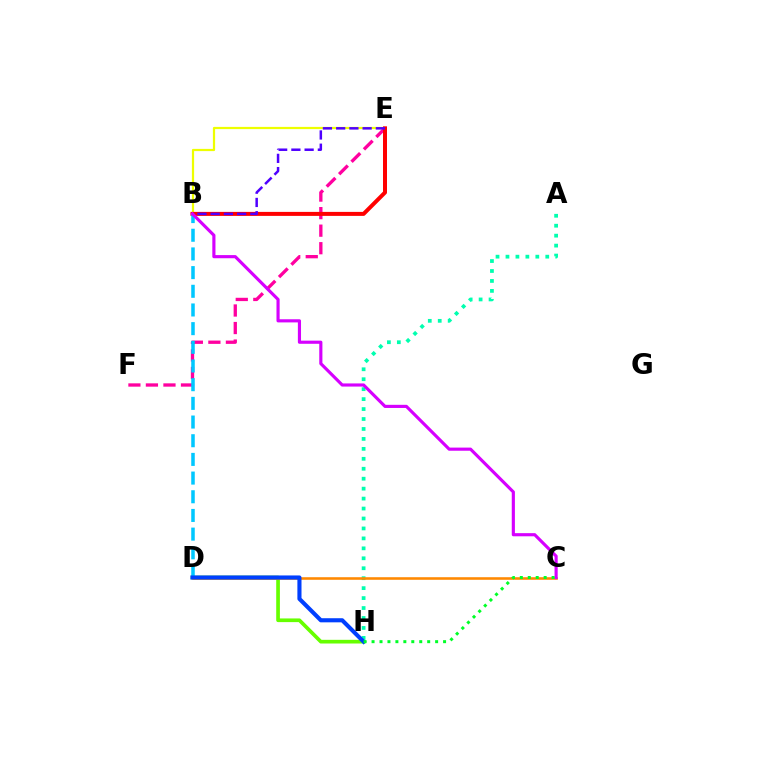{('B', 'E'): [{'color': '#eeff00', 'line_style': 'solid', 'thickness': 1.6}, {'color': '#ff0000', 'line_style': 'solid', 'thickness': 2.88}, {'color': '#4f00ff', 'line_style': 'dashed', 'thickness': 1.8}], ('D', 'H'): [{'color': '#66ff00', 'line_style': 'solid', 'thickness': 2.65}, {'color': '#003fff', 'line_style': 'solid', 'thickness': 2.96}], ('E', 'F'): [{'color': '#ff00a0', 'line_style': 'dashed', 'thickness': 2.38}], ('A', 'H'): [{'color': '#00ffaf', 'line_style': 'dotted', 'thickness': 2.7}], ('C', 'D'): [{'color': '#ff8800', 'line_style': 'solid', 'thickness': 1.85}], ('B', 'D'): [{'color': '#00c7ff', 'line_style': 'dashed', 'thickness': 2.54}], ('B', 'C'): [{'color': '#d600ff', 'line_style': 'solid', 'thickness': 2.26}], ('C', 'H'): [{'color': '#00ff27', 'line_style': 'dotted', 'thickness': 2.16}]}